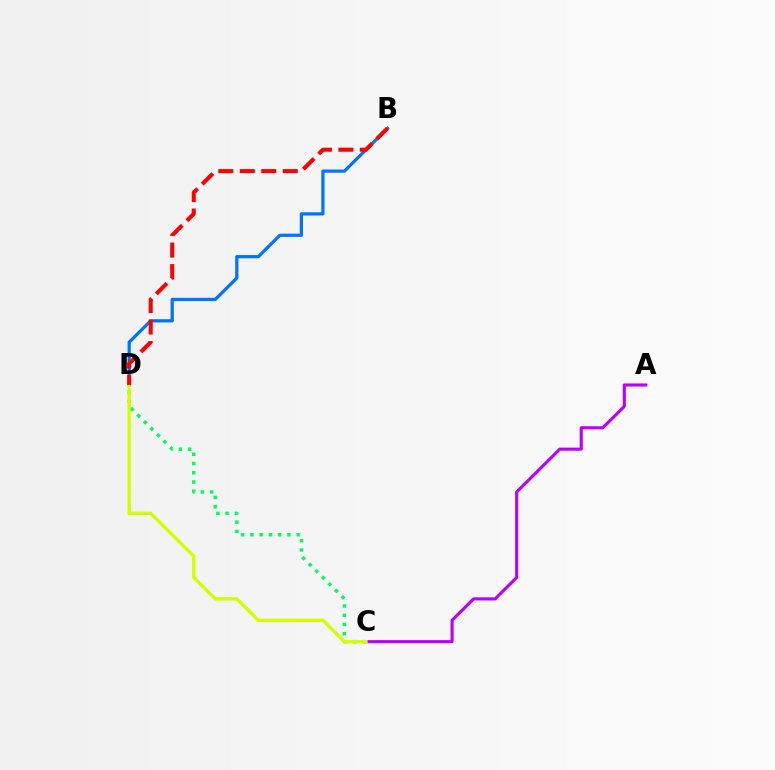{('A', 'C'): [{'color': '#b900ff', 'line_style': 'solid', 'thickness': 2.24}], ('B', 'D'): [{'color': '#0074ff', 'line_style': 'solid', 'thickness': 2.33}, {'color': '#ff0000', 'line_style': 'dashed', 'thickness': 2.92}], ('C', 'D'): [{'color': '#00ff5c', 'line_style': 'dotted', 'thickness': 2.51}, {'color': '#d1ff00', 'line_style': 'solid', 'thickness': 2.41}]}